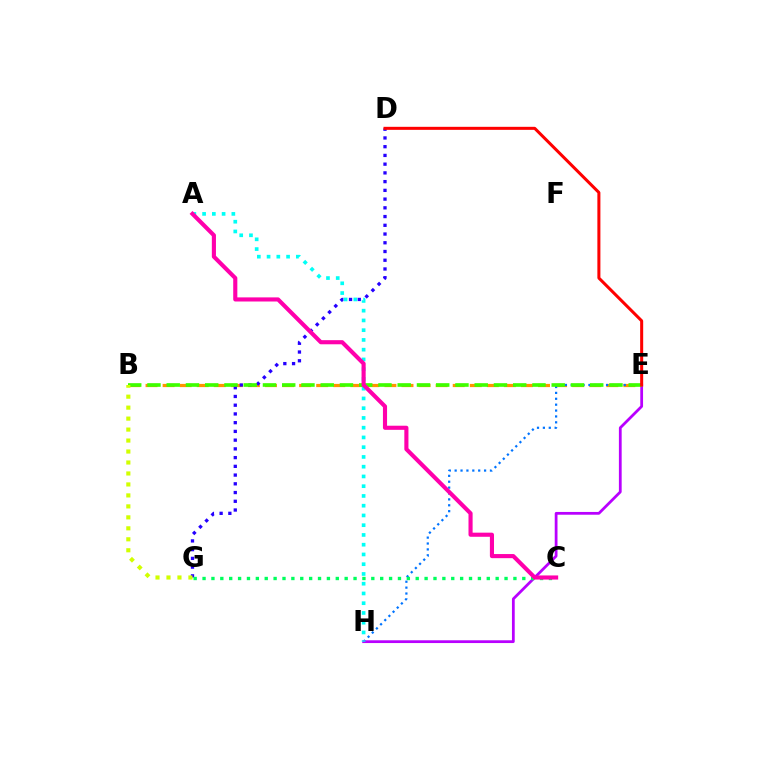{('B', 'E'): [{'color': '#ff9400', 'line_style': 'dashed', 'thickness': 2.32}, {'color': '#3dff00', 'line_style': 'dashed', 'thickness': 2.62}], ('D', 'G'): [{'color': '#2500ff', 'line_style': 'dotted', 'thickness': 2.37}], ('E', 'H'): [{'color': '#0074ff', 'line_style': 'dotted', 'thickness': 1.6}, {'color': '#b900ff', 'line_style': 'solid', 'thickness': 1.99}], ('A', 'H'): [{'color': '#00fff6', 'line_style': 'dotted', 'thickness': 2.65}], ('D', 'E'): [{'color': '#ff0000', 'line_style': 'solid', 'thickness': 2.18}], ('B', 'G'): [{'color': '#d1ff00', 'line_style': 'dotted', 'thickness': 2.98}], ('C', 'G'): [{'color': '#00ff5c', 'line_style': 'dotted', 'thickness': 2.41}], ('A', 'C'): [{'color': '#ff00ac', 'line_style': 'solid', 'thickness': 2.96}]}